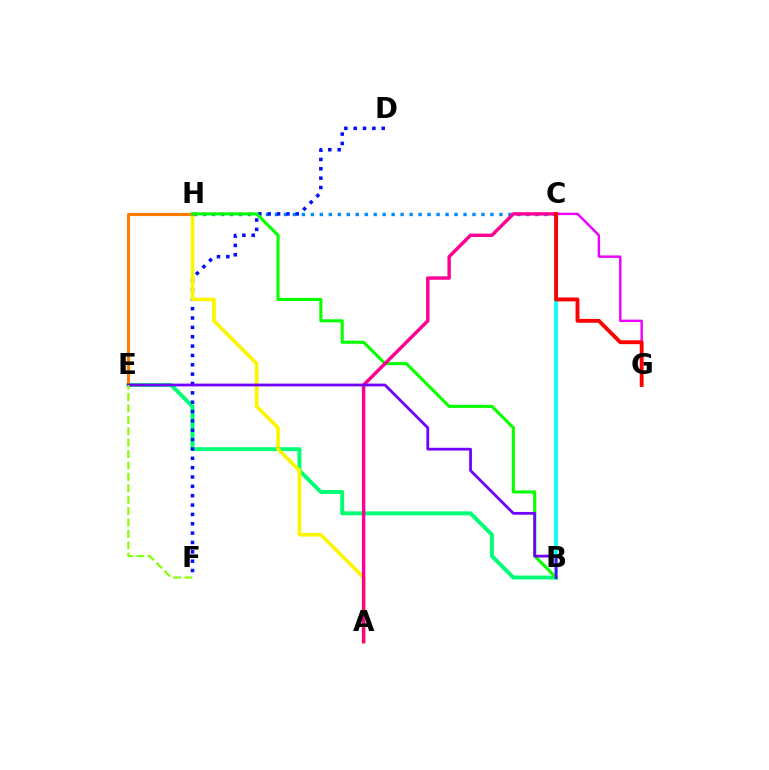{('B', 'C'): [{'color': '#00fff6', 'line_style': 'solid', 'thickness': 2.6}], ('C', 'H'): [{'color': '#008cff', 'line_style': 'dotted', 'thickness': 2.44}], ('B', 'E'): [{'color': '#00ff74', 'line_style': 'solid', 'thickness': 2.83}, {'color': '#7200ff', 'line_style': 'solid', 'thickness': 2.0}], ('D', 'F'): [{'color': '#0010ff', 'line_style': 'dotted', 'thickness': 2.54}], ('A', 'H'): [{'color': '#fcf500', 'line_style': 'solid', 'thickness': 2.64}], ('E', 'H'): [{'color': '#ff7c00', 'line_style': 'solid', 'thickness': 2.24}], ('B', 'H'): [{'color': '#08ff00', 'line_style': 'solid', 'thickness': 2.23}], ('C', 'G'): [{'color': '#ee00ff', 'line_style': 'solid', 'thickness': 1.74}, {'color': '#ff0000', 'line_style': 'solid', 'thickness': 2.78}], ('A', 'C'): [{'color': '#ff0094', 'line_style': 'solid', 'thickness': 2.47}], ('E', 'F'): [{'color': '#84ff00', 'line_style': 'dashed', 'thickness': 1.55}]}